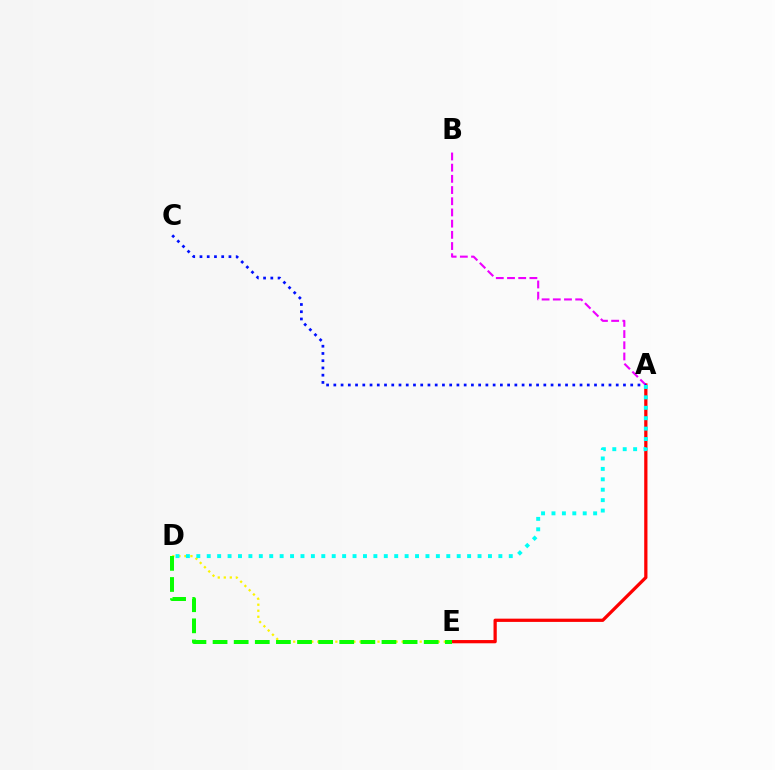{('A', 'E'): [{'color': '#ff0000', 'line_style': 'solid', 'thickness': 2.34}], ('A', 'B'): [{'color': '#ee00ff', 'line_style': 'dashed', 'thickness': 1.52}], ('D', 'E'): [{'color': '#fcf500', 'line_style': 'dotted', 'thickness': 1.64}, {'color': '#08ff00', 'line_style': 'dashed', 'thickness': 2.87}], ('A', 'C'): [{'color': '#0010ff', 'line_style': 'dotted', 'thickness': 1.97}], ('A', 'D'): [{'color': '#00fff6', 'line_style': 'dotted', 'thickness': 2.83}]}